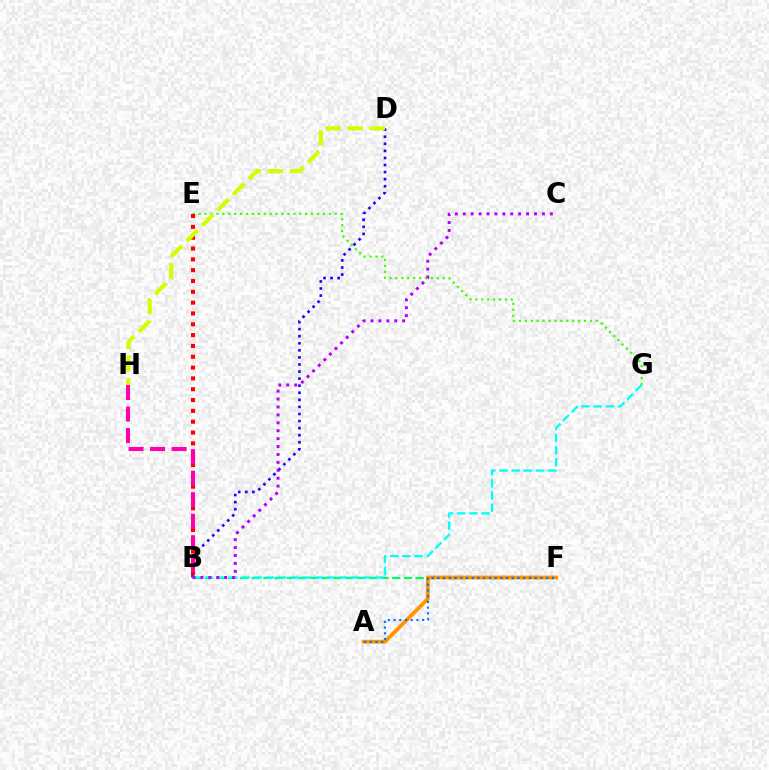{('B', 'F'): [{'color': '#00ff5c', 'line_style': 'dashed', 'thickness': 1.59}], ('A', 'F'): [{'color': '#ff9400', 'line_style': 'solid', 'thickness': 2.75}, {'color': '#0074ff', 'line_style': 'dotted', 'thickness': 1.55}], ('E', 'G'): [{'color': '#3dff00', 'line_style': 'dotted', 'thickness': 1.61}], ('B', 'D'): [{'color': '#2500ff', 'line_style': 'dotted', 'thickness': 1.92}], ('B', 'G'): [{'color': '#00fff6', 'line_style': 'dashed', 'thickness': 1.65}], ('B', 'C'): [{'color': '#b900ff', 'line_style': 'dotted', 'thickness': 2.15}], ('B', 'E'): [{'color': '#ff0000', 'line_style': 'dotted', 'thickness': 2.94}], ('D', 'H'): [{'color': '#d1ff00', 'line_style': 'dashed', 'thickness': 2.99}], ('B', 'H'): [{'color': '#ff00ac', 'line_style': 'dashed', 'thickness': 2.92}]}